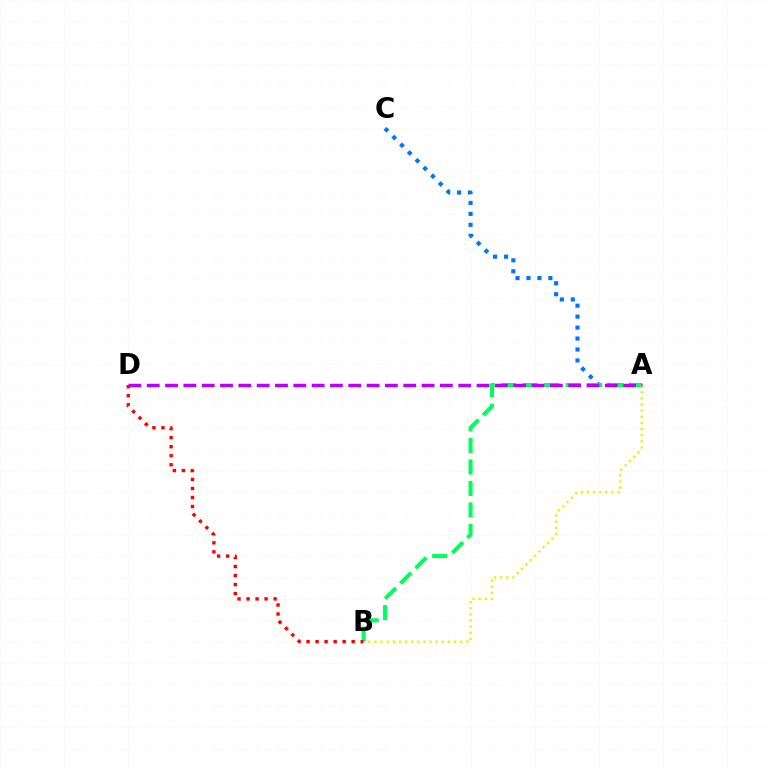{('A', 'C'): [{'color': '#0074ff', 'line_style': 'dotted', 'thickness': 2.98}], ('A', 'B'): [{'color': '#00ff5c', 'line_style': 'dashed', 'thickness': 2.92}, {'color': '#d1ff00', 'line_style': 'dotted', 'thickness': 1.66}], ('B', 'D'): [{'color': '#ff0000', 'line_style': 'dotted', 'thickness': 2.45}], ('A', 'D'): [{'color': '#b900ff', 'line_style': 'dashed', 'thickness': 2.49}]}